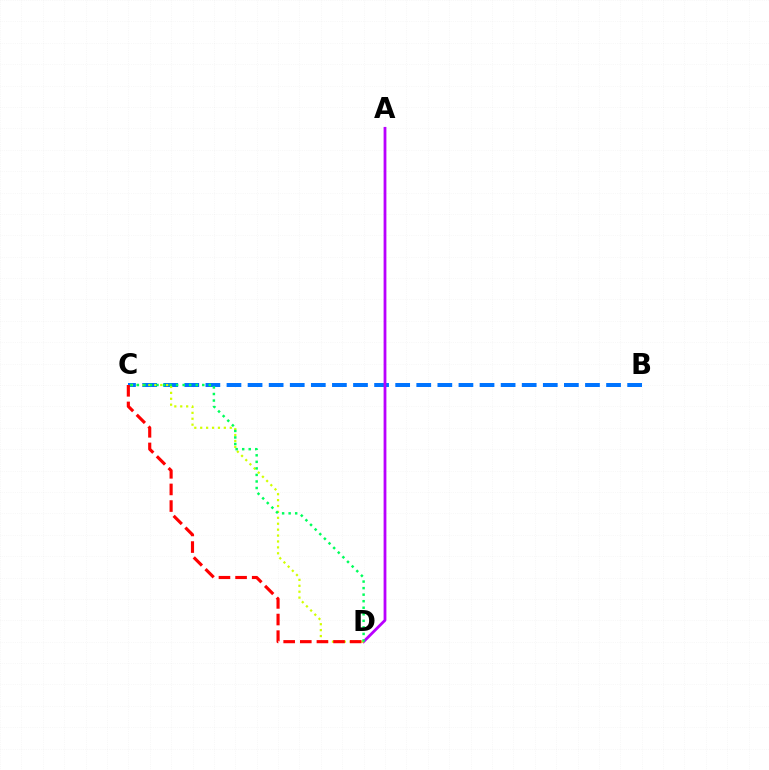{('B', 'C'): [{'color': '#0074ff', 'line_style': 'dashed', 'thickness': 2.86}], ('A', 'D'): [{'color': '#b900ff', 'line_style': 'solid', 'thickness': 2.02}], ('C', 'D'): [{'color': '#d1ff00', 'line_style': 'dotted', 'thickness': 1.61}, {'color': '#00ff5c', 'line_style': 'dotted', 'thickness': 1.78}, {'color': '#ff0000', 'line_style': 'dashed', 'thickness': 2.26}]}